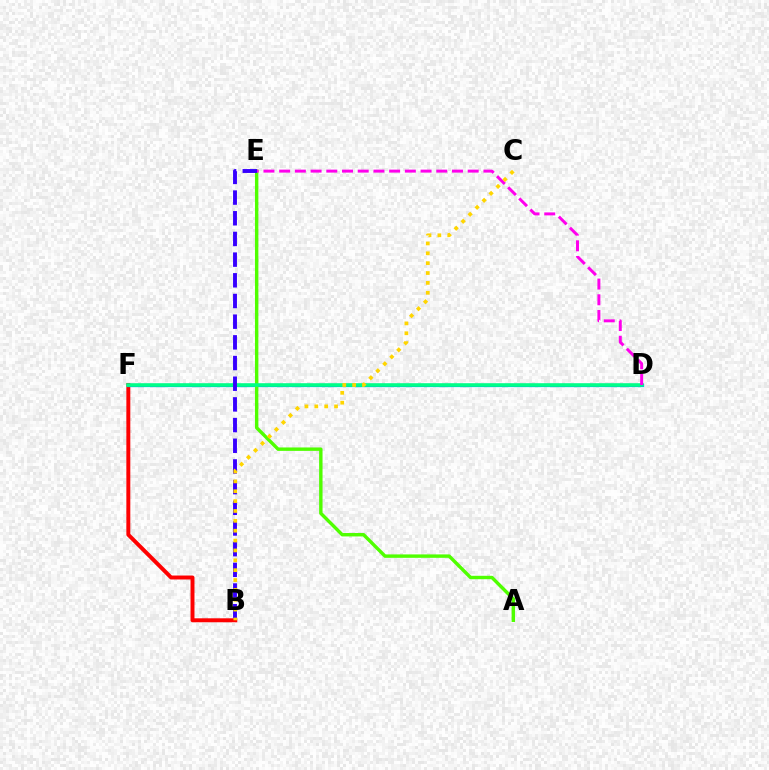{('B', 'F'): [{'color': '#ff0000', 'line_style': 'solid', 'thickness': 2.84}], ('D', 'F'): [{'color': '#009eff', 'line_style': 'solid', 'thickness': 2.34}, {'color': '#00ff86', 'line_style': 'solid', 'thickness': 2.54}], ('A', 'E'): [{'color': '#4fff00', 'line_style': 'solid', 'thickness': 2.46}], ('D', 'E'): [{'color': '#ff00ed', 'line_style': 'dashed', 'thickness': 2.13}], ('B', 'E'): [{'color': '#3700ff', 'line_style': 'dashed', 'thickness': 2.81}], ('B', 'C'): [{'color': '#ffd500', 'line_style': 'dotted', 'thickness': 2.68}]}